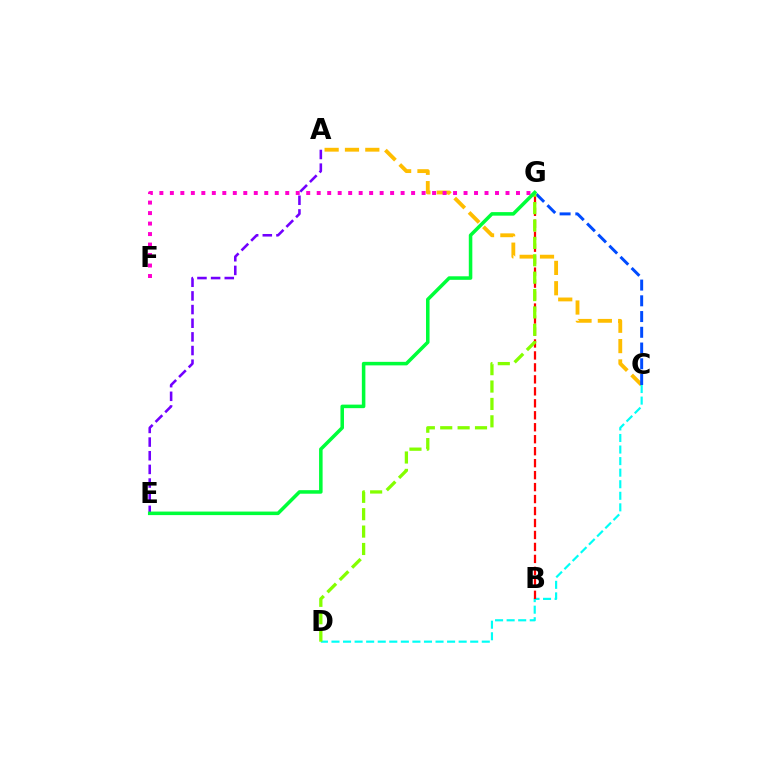{('A', 'C'): [{'color': '#ffbd00', 'line_style': 'dashed', 'thickness': 2.76}], ('C', 'G'): [{'color': '#004bff', 'line_style': 'dashed', 'thickness': 2.14}], ('C', 'D'): [{'color': '#00fff6', 'line_style': 'dashed', 'thickness': 1.57}], ('F', 'G'): [{'color': '#ff00cf', 'line_style': 'dotted', 'thickness': 2.85}], ('B', 'G'): [{'color': '#ff0000', 'line_style': 'dashed', 'thickness': 1.63}], ('D', 'G'): [{'color': '#84ff00', 'line_style': 'dashed', 'thickness': 2.36}], ('A', 'E'): [{'color': '#7200ff', 'line_style': 'dashed', 'thickness': 1.86}], ('E', 'G'): [{'color': '#00ff39', 'line_style': 'solid', 'thickness': 2.55}]}